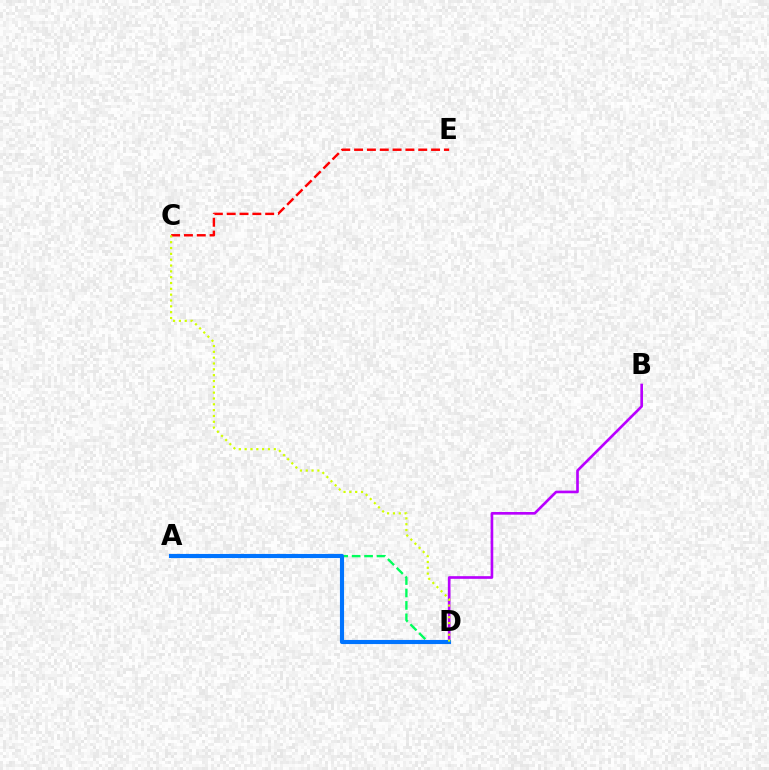{('A', 'D'): [{'color': '#00ff5c', 'line_style': 'dashed', 'thickness': 1.69}, {'color': '#0074ff', 'line_style': 'solid', 'thickness': 2.97}], ('C', 'E'): [{'color': '#ff0000', 'line_style': 'dashed', 'thickness': 1.74}], ('B', 'D'): [{'color': '#b900ff', 'line_style': 'solid', 'thickness': 1.91}], ('C', 'D'): [{'color': '#d1ff00', 'line_style': 'dotted', 'thickness': 1.58}]}